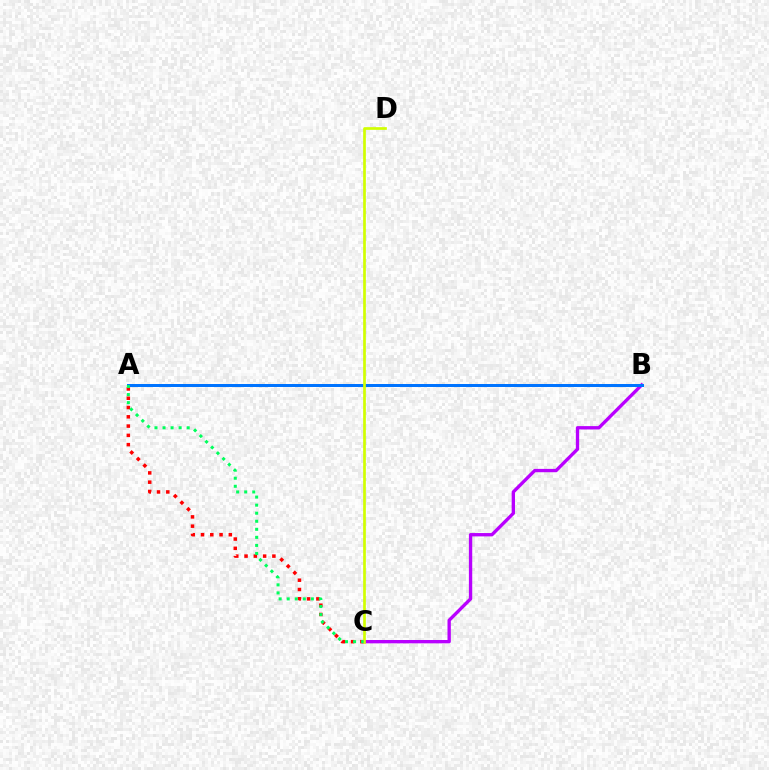{('A', 'C'): [{'color': '#ff0000', 'line_style': 'dotted', 'thickness': 2.52}, {'color': '#00ff5c', 'line_style': 'dotted', 'thickness': 2.19}], ('B', 'C'): [{'color': '#b900ff', 'line_style': 'solid', 'thickness': 2.4}], ('A', 'B'): [{'color': '#0074ff', 'line_style': 'solid', 'thickness': 2.16}], ('C', 'D'): [{'color': '#d1ff00', 'line_style': 'solid', 'thickness': 1.94}]}